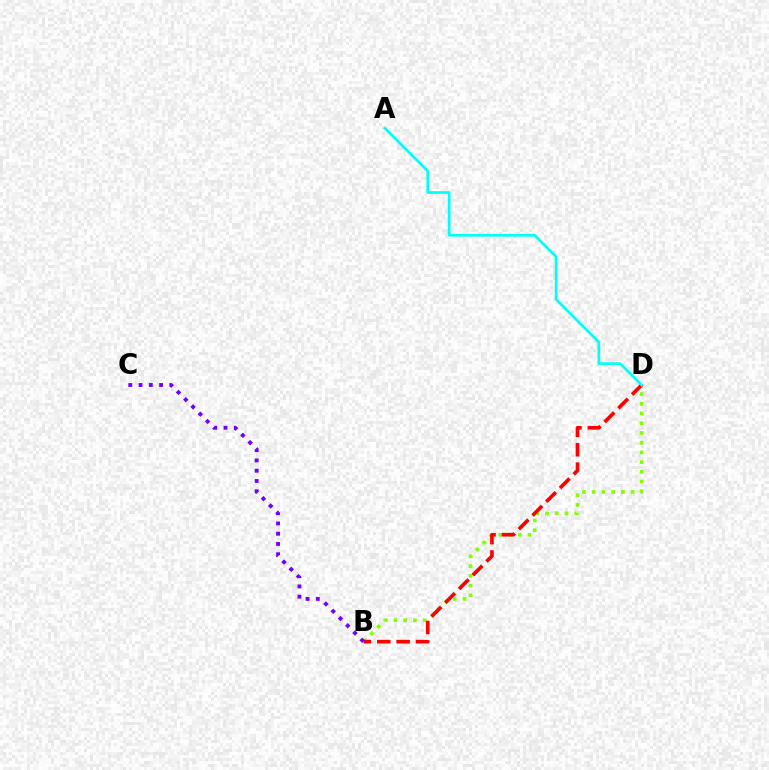{('B', 'D'): [{'color': '#84ff00', 'line_style': 'dotted', 'thickness': 2.64}, {'color': '#ff0000', 'line_style': 'dashed', 'thickness': 2.64}], ('A', 'D'): [{'color': '#00fff6', 'line_style': 'solid', 'thickness': 1.94}], ('B', 'C'): [{'color': '#7200ff', 'line_style': 'dotted', 'thickness': 2.79}]}